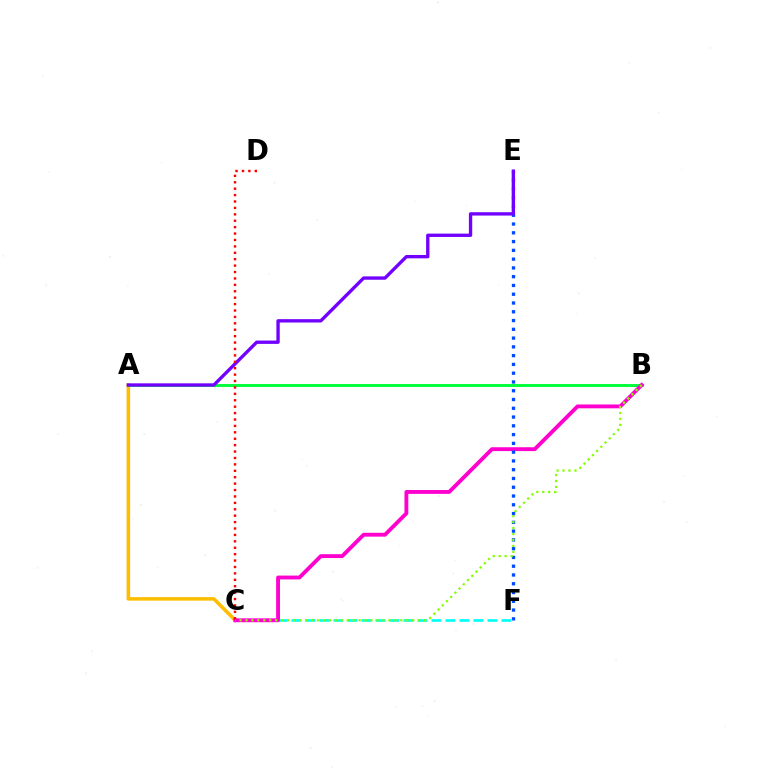{('A', 'C'): [{'color': '#ffbd00', 'line_style': 'solid', 'thickness': 2.55}], ('A', 'B'): [{'color': '#00ff39', 'line_style': 'solid', 'thickness': 2.1}], ('C', 'F'): [{'color': '#00fff6', 'line_style': 'dashed', 'thickness': 1.9}], ('B', 'C'): [{'color': '#ff00cf', 'line_style': 'solid', 'thickness': 2.77}, {'color': '#84ff00', 'line_style': 'dotted', 'thickness': 1.62}], ('E', 'F'): [{'color': '#004bff', 'line_style': 'dotted', 'thickness': 2.38}], ('A', 'E'): [{'color': '#7200ff', 'line_style': 'solid', 'thickness': 2.4}], ('C', 'D'): [{'color': '#ff0000', 'line_style': 'dotted', 'thickness': 1.74}]}